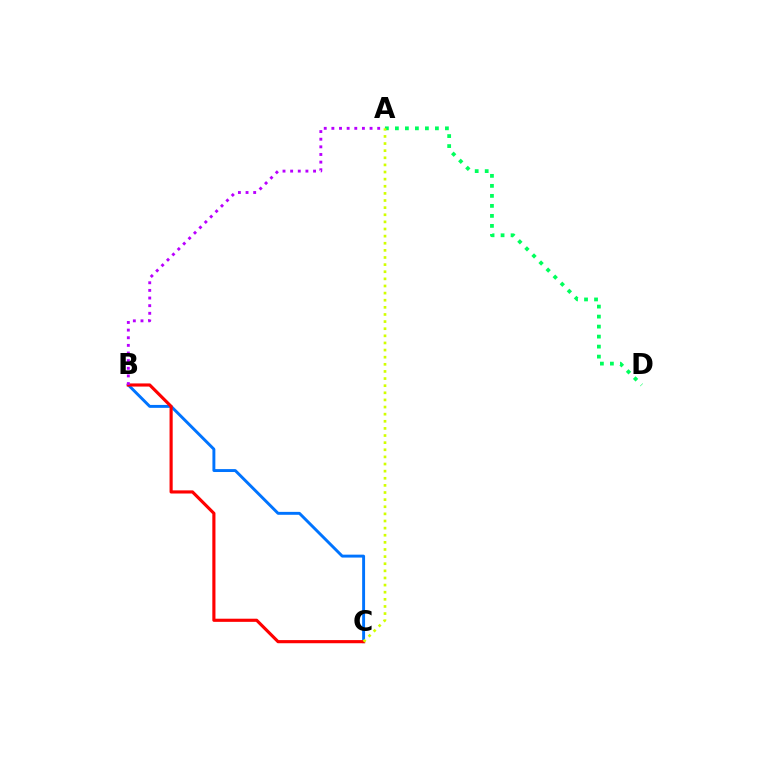{('B', 'C'): [{'color': '#0074ff', 'line_style': 'solid', 'thickness': 2.1}, {'color': '#ff0000', 'line_style': 'solid', 'thickness': 2.26}], ('A', 'B'): [{'color': '#b900ff', 'line_style': 'dotted', 'thickness': 2.07}], ('A', 'D'): [{'color': '#00ff5c', 'line_style': 'dotted', 'thickness': 2.72}], ('A', 'C'): [{'color': '#d1ff00', 'line_style': 'dotted', 'thickness': 1.93}]}